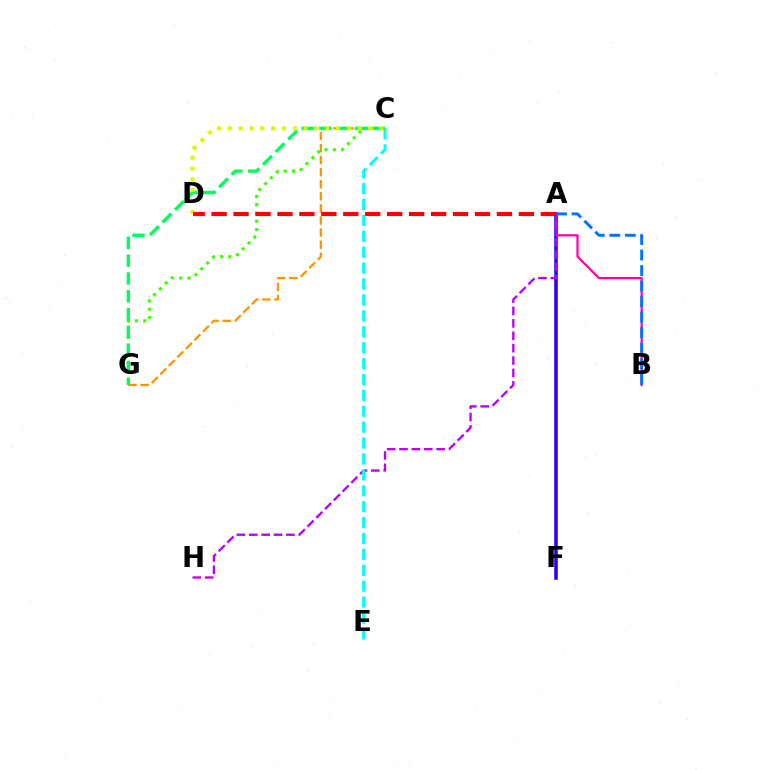{('A', 'F'): [{'color': '#2500ff', 'line_style': 'solid', 'thickness': 2.54}], ('A', 'B'): [{'color': '#ff00ac', 'line_style': 'solid', 'thickness': 1.61}, {'color': '#0074ff', 'line_style': 'dashed', 'thickness': 2.11}], ('A', 'H'): [{'color': '#b900ff', 'line_style': 'dashed', 'thickness': 1.68}], ('C', 'E'): [{'color': '#00fff6', 'line_style': 'dashed', 'thickness': 2.16}], ('C', 'G'): [{'color': '#3dff00', 'line_style': 'dotted', 'thickness': 2.25}, {'color': '#ff9400', 'line_style': 'dashed', 'thickness': 1.64}, {'color': '#00ff5c', 'line_style': 'dashed', 'thickness': 2.42}], ('C', 'D'): [{'color': '#d1ff00', 'line_style': 'dotted', 'thickness': 2.94}], ('A', 'D'): [{'color': '#ff0000', 'line_style': 'dashed', 'thickness': 2.98}]}